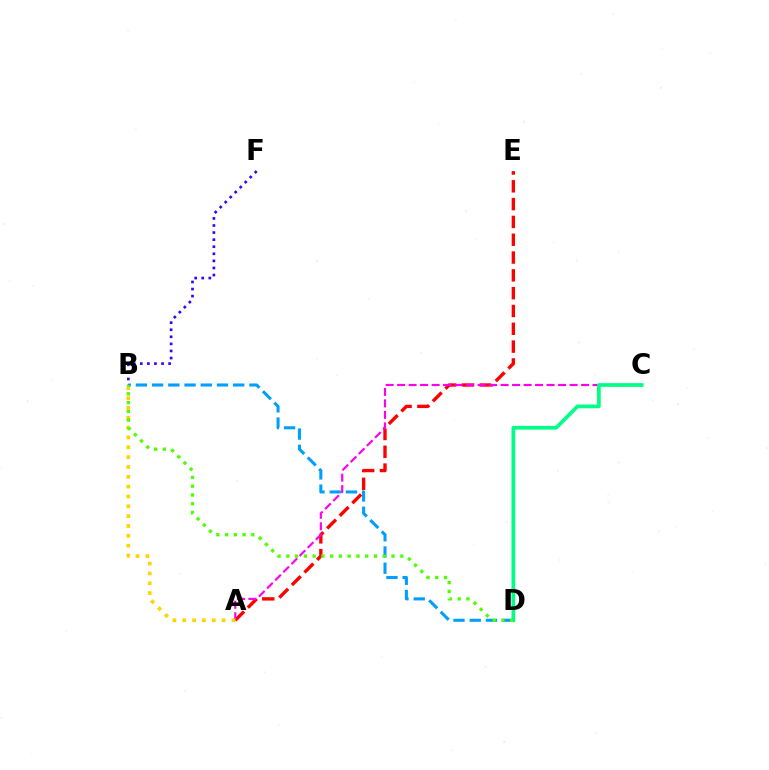{('A', 'E'): [{'color': '#ff0000', 'line_style': 'dashed', 'thickness': 2.42}], ('A', 'C'): [{'color': '#ff00ed', 'line_style': 'dashed', 'thickness': 1.56}], ('A', 'B'): [{'color': '#ffd500', 'line_style': 'dotted', 'thickness': 2.67}], ('C', 'D'): [{'color': '#00ff86', 'line_style': 'solid', 'thickness': 2.67}], ('B', 'D'): [{'color': '#009eff', 'line_style': 'dashed', 'thickness': 2.2}, {'color': '#4fff00', 'line_style': 'dotted', 'thickness': 2.38}], ('B', 'F'): [{'color': '#3700ff', 'line_style': 'dotted', 'thickness': 1.92}]}